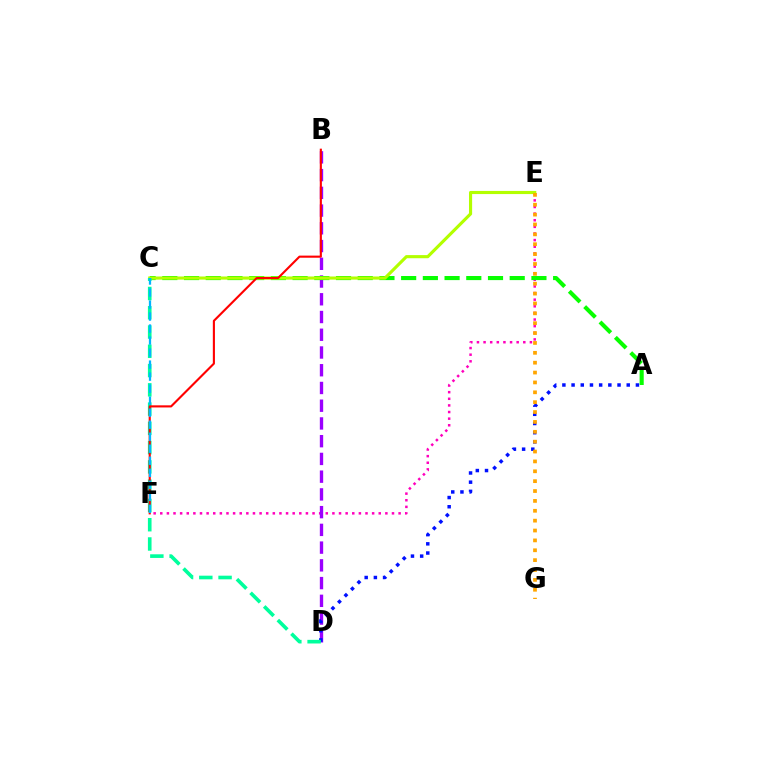{('E', 'F'): [{'color': '#ff00bd', 'line_style': 'dotted', 'thickness': 1.8}], ('B', 'D'): [{'color': '#9b00ff', 'line_style': 'dashed', 'thickness': 2.41}], ('A', 'C'): [{'color': '#08ff00', 'line_style': 'dashed', 'thickness': 2.95}], ('C', 'E'): [{'color': '#b3ff00', 'line_style': 'solid', 'thickness': 2.26}], ('A', 'D'): [{'color': '#0010ff', 'line_style': 'dotted', 'thickness': 2.5}], ('C', 'D'): [{'color': '#00ff9d', 'line_style': 'dashed', 'thickness': 2.62}], ('B', 'F'): [{'color': '#ff0000', 'line_style': 'solid', 'thickness': 1.53}], ('C', 'F'): [{'color': '#00b5ff', 'line_style': 'dashed', 'thickness': 1.63}], ('E', 'G'): [{'color': '#ffa500', 'line_style': 'dotted', 'thickness': 2.68}]}